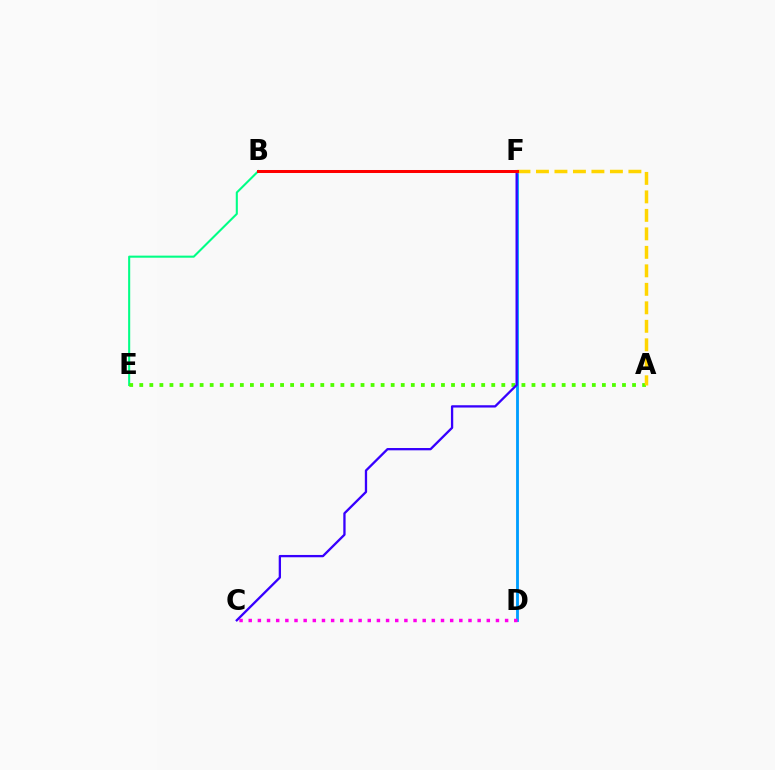{('B', 'E'): [{'color': '#00ff86', 'line_style': 'solid', 'thickness': 1.5}], ('D', 'F'): [{'color': '#009eff', 'line_style': 'solid', 'thickness': 2.05}], ('C', 'D'): [{'color': '#ff00ed', 'line_style': 'dotted', 'thickness': 2.49}], ('A', 'E'): [{'color': '#4fff00', 'line_style': 'dotted', 'thickness': 2.73}], ('C', 'F'): [{'color': '#3700ff', 'line_style': 'solid', 'thickness': 1.66}], ('A', 'F'): [{'color': '#ffd500', 'line_style': 'dashed', 'thickness': 2.51}], ('B', 'F'): [{'color': '#ff0000', 'line_style': 'solid', 'thickness': 2.17}]}